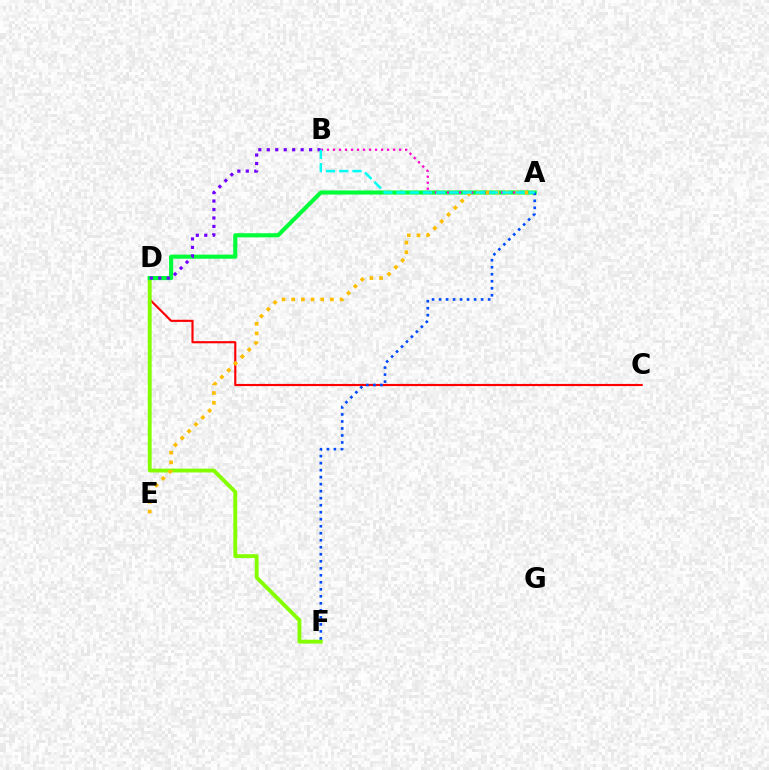{('C', 'D'): [{'color': '#ff0000', 'line_style': 'solid', 'thickness': 1.55}], ('D', 'F'): [{'color': '#84ff00', 'line_style': 'solid', 'thickness': 2.77}], ('A', 'D'): [{'color': '#00ff39', 'line_style': 'solid', 'thickness': 2.95}], ('A', 'B'): [{'color': '#ff00cf', 'line_style': 'dotted', 'thickness': 1.63}, {'color': '#00fff6', 'line_style': 'dashed', 'thickness': 1.8}], ('A', 'E'): [{'color': '#ffbd00', 'line_style': 'dotted', 'thickness': 2.63}], ('B', 'D'): [{'color': '#7200ff', 'line_style': 'dotted', 'thickness': 2.3}], ('A', 'F'): [{'color': '#004bff', 'line_style': 'dotted', 'thickness': 1.9}]}